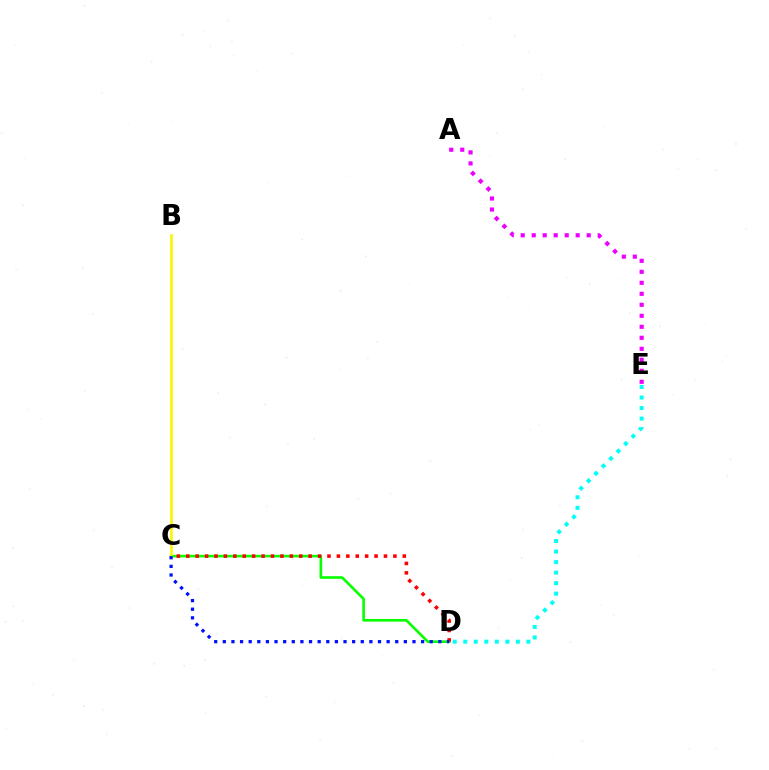{('C', 'D'): [{'color': '#08ff00', 'line_style': 'solid', 'thickness': 1.9}, {'color': '#ff0000', 'line_style': 'dotted', 'thickness': 2.56}, {'color': '#0010ff', 'line_style': 'dotted', 'thickness': 2.34}], ('D', 'E'): [{'color': '#00fff6', 'line_style': 'dotted', 'thickness': 2.86}], ('B', 'C'): [{'color': '#fcf500', 'line_style': 'solid', 'thickness': 1.9}], ('A', 'E'): [{'color': '#ee00ff', 'line_style': 'dotted', 'thickness': 2.99}]}